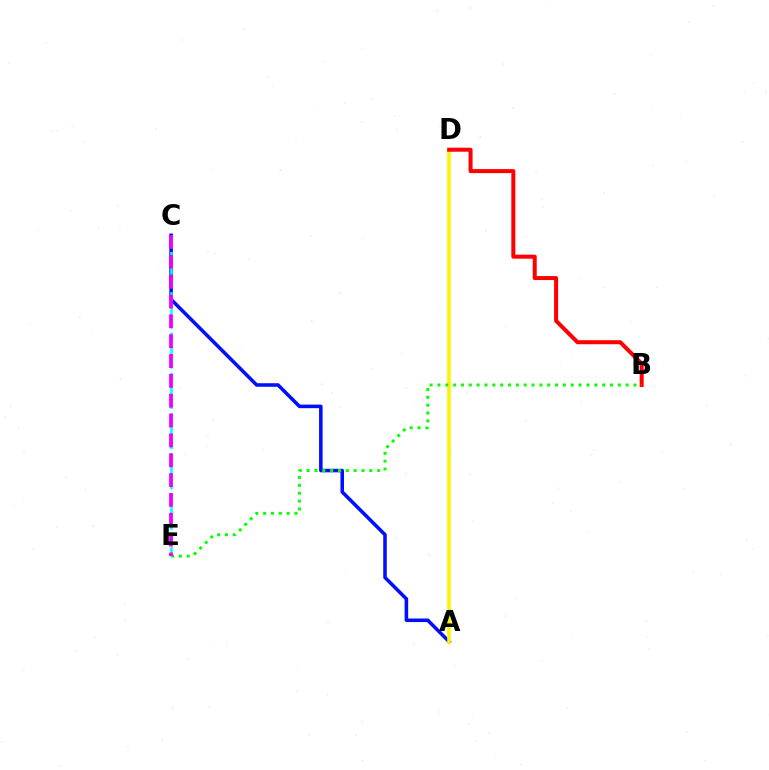{('A', 'C'): [{'color': '#0010ff', 'line_style': 'solid', 'thickness': 2.56}], ('A', 'D'): [{'color': '#fcf500', 'line_style': 'solid', 'thickness': 2.62}], ('B', 'D'): [{'color': '#ff0000', 'line_style': 'solid', 'thickness': 2.89}], ('C', 'E'): [{'color': '#00fff6', 'line_style': 'dashed', 'thickness': 1.82}, {'color': '#ee00ff', 'line_style': 'dashed', 'thickness': 2.7}], ('B', 'E'): [{'color': '#08ff00', 'line_style': 'dotted', 'thickness': 2.13}]}